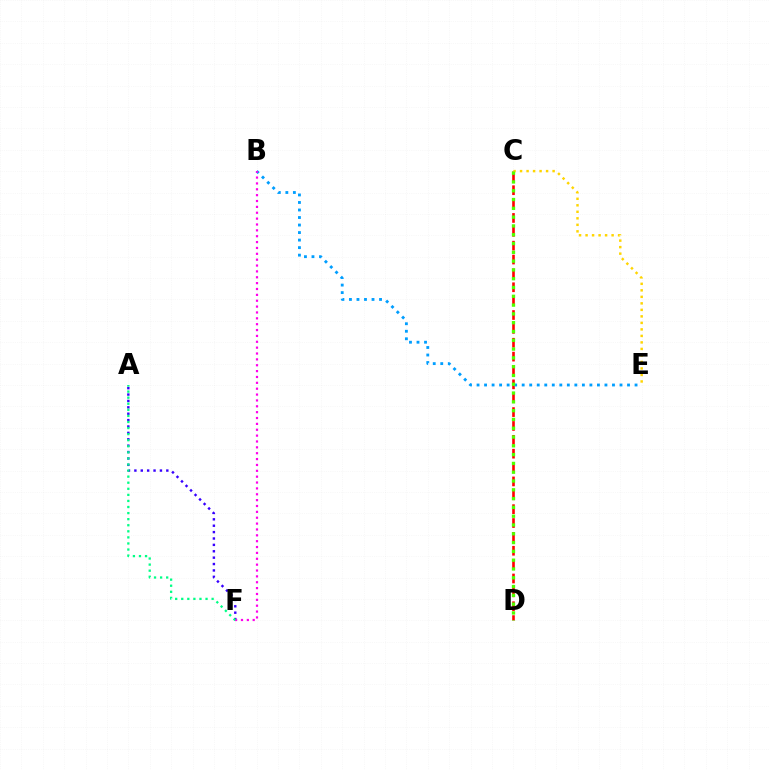{('C', 'D'): [{'color': '#ff0000', 'line_style': 'dashed', 'thickness': 1.88}, {'color': '#4fff00', 'line_style': 'dotted', 'thickness': 2.39}], ('A', 'F'): [{'color': '#3700ff', 'line_style': 'dotted', 'thickness': 1.74}, {'color': '#00ff86', 'line_style': 'dotted', 'thickness': 1.65}], ('B', 'E'): [{'color': '#009eff', 'line_style': 'dotted', 'thickness': 2.04}], ('B', 'F'): [{'color': '#ff00ed', 'line_style': 'dotted', 'thickness': 1.59}], ('C', 'E'): [{'color': '#ffd500', 'line_style': 'dotted', 'thickness': 1.77}]}